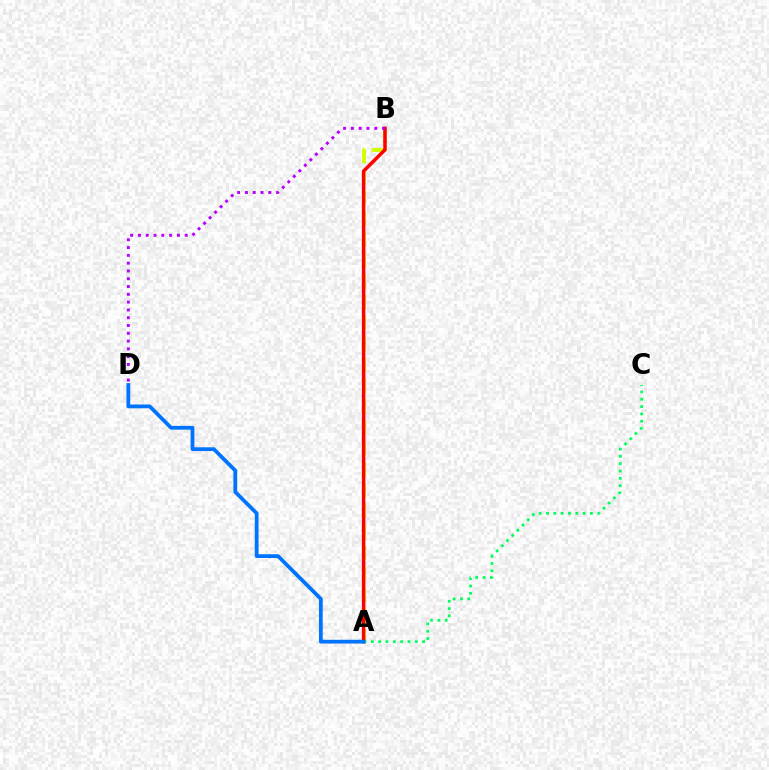{('A', 'B'): [{'color': '#d1ff00', 'line_style': 'dashed', 'thickness': 2.84}, {'color': '#ff0000', 'line_style': 'solid', 'thickness': 2.51}], ('A', 'C'): [{'color': '#00ff5c', 'line_style': 'dotted', 'thickness': 1.99}], ('B', 'D'): [{'color': '#b900ff', 'line_style': 'dotted', 'thickness': 2.12}], ('A', 'D'): [{'color': '#0074ff', 'line_style': 'solid', 'thickness': 2.71}]}